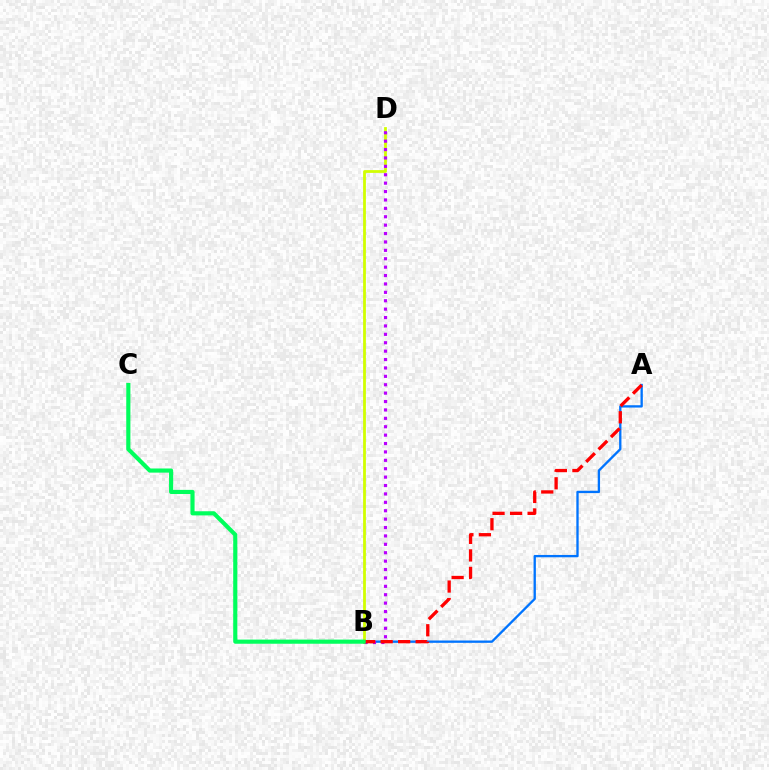{('A', 'B'): [{'color': '#0074ff', 'line_style': 'solid', 'thickness': 1.67}, {'color': '#ff0000', 'line_style': 'dashed', 'thickness': 2.38}], ('B', 'D'): [{'color': '#d1ff00', 'line_style': 'solid', 'thickness': 2.0}, {'color': '#b900ff', 'line_style': 'dotted', 'thickness': 2.28}], ('B', 'C'): [{'color': '#00ff5c', 'line_style': 'solid', 'thickness': 2.98}]}